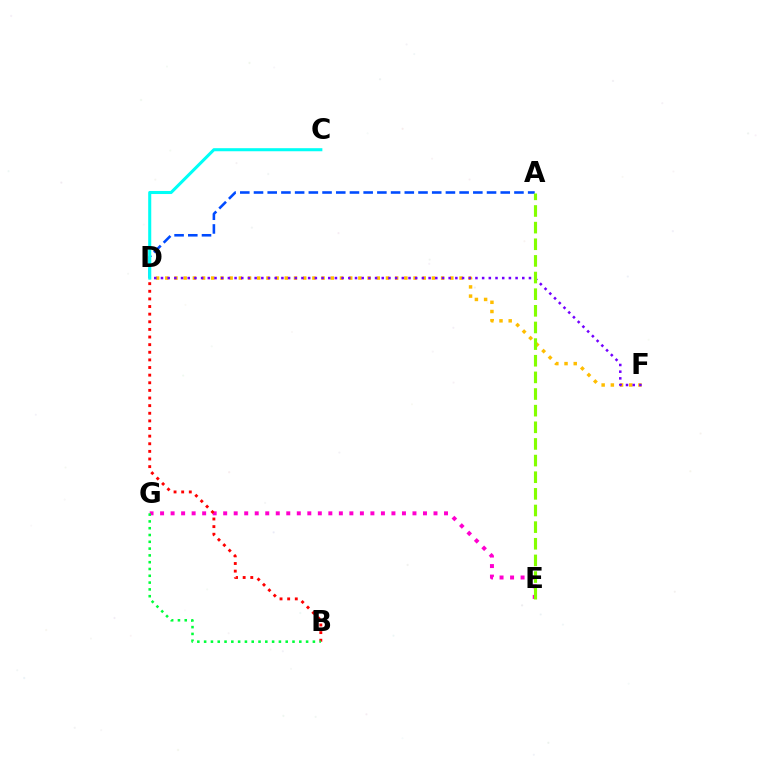{('E', 'G'): [{'color': '#ff00cf', 'line_style': 'dotted', 'thickness': 2.86}], ('B', 'D'): [{'color': '#ff0000', 'line_style': 'dotted', 'thickness': 2.07}], ('A', 'D'): [{'color': '#004bff', 'line_style': 'dashed', 'thickness': 1.86}], ('D', 'F'): [{'color': '#ffbd00', 'line_style': 'dotted', 'thickness': 2.5}, {'color': '#7200ff', 'line_style': 'dotted', 'thickness': 1.82}], ('C', 'D'): [{'color': '#00fff6', 'line_style': 'solid', 'thickness': 2.2}], ('A', 'E'): [{'color': '#84ff00', 'line_style': 'dashed', 'thickness': 2.26}], ('B', 'G'): [{'color': '#00ff39', 'line_style': 'dotted', 'thickness': 1.85}]}